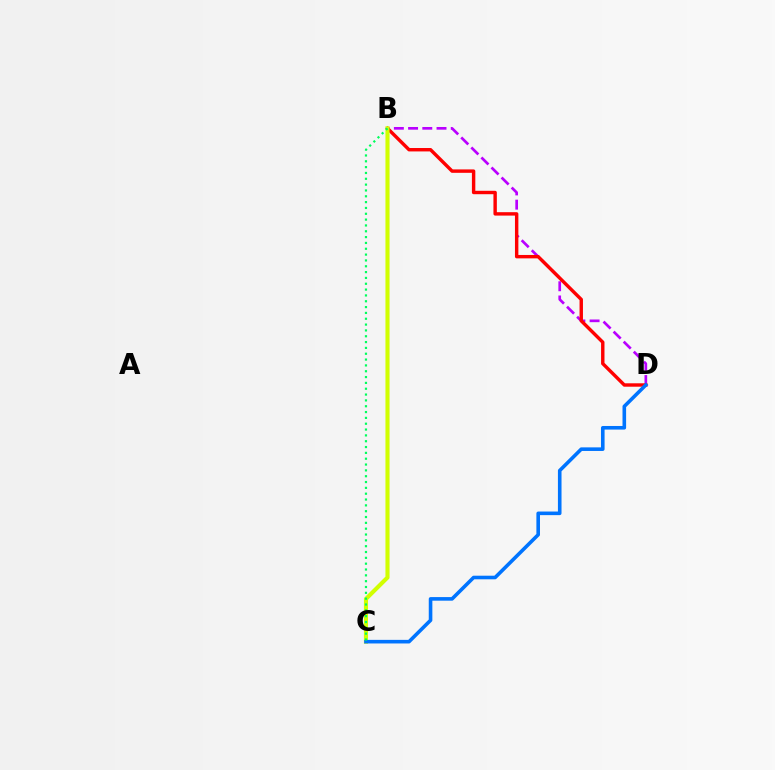{('B', 'D'): [{'color': '#b900ff', 'line_style': 'dashed', 'thickness': 1.93}, {'color': '#ff0000', 'line_style': 'solid', 'thickness': 2.46}], ('B', 'C'): [{'color': '#d1ff00', 'line_style': 'solid', 'thickness': 2.96}, {'color': '#00ff5c', 'line_style': 'dotted', 'thickness': 1.58}], ('C', 'D'): [{'color': '#0074ff', 'line_style': 'solid', 'thickness': 2.59}]}